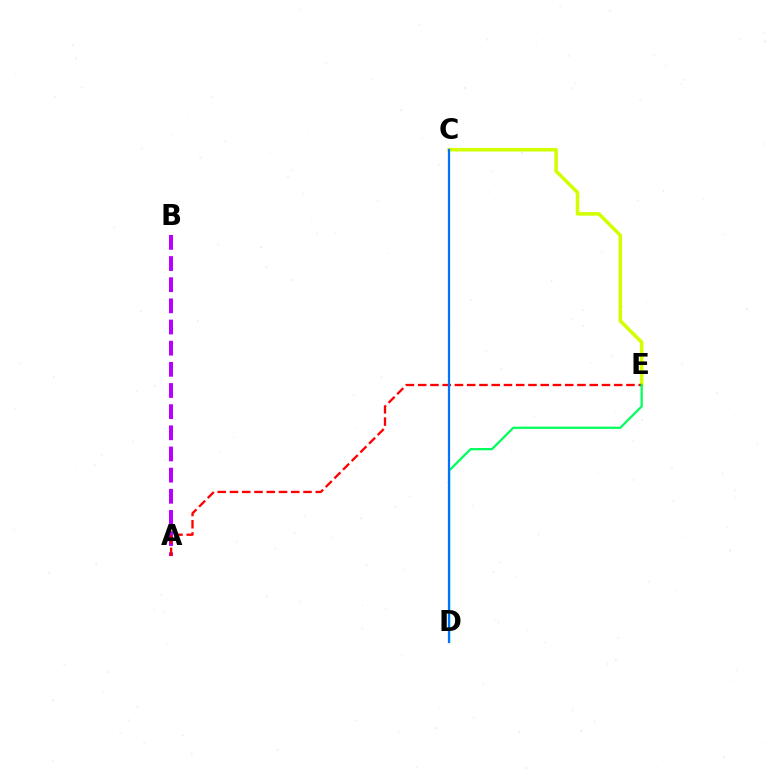{('C', 'E'): [{'color': '#d1ff00', 'line_style': 'solid', 'thickness': 2.55}], ('A', 'B'): [{'color': '#b900ff', 'line_style': 'dashed', 'thickness': 2.87}], ('A', 'E'): [{'color': '#ff0000', 'line_style': 'dashed', 'thickness': 1.66}], ('D', 'E'): [{'color': '#00ff5c', 'line_style': 'solid', 'thickness': 1.62}], ('C', 'D'): [{'color': '#0074ff', 'line_style': 'solid', 'thickness': 1.6}]}